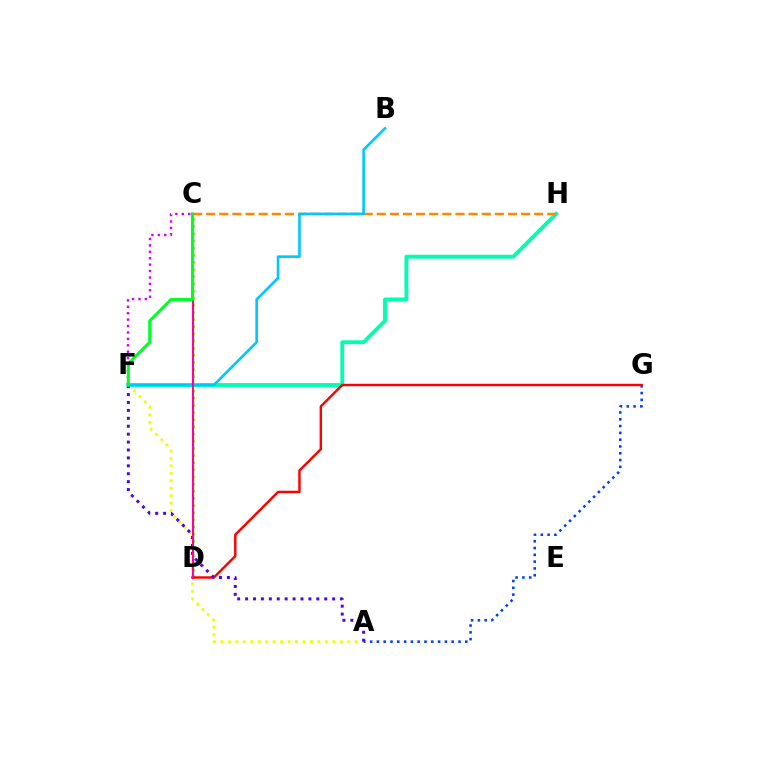{('C', 'D'): [{'color': '#66ff00', 'line_style': 'dotted', 'thickness': 1.94}, {'color': '#ff00a0', 'line_style': 'solid', 'thickness': 1.55}], ('A', 'F'): [{'color': '#eeff00', 'line_style': 'dotted', 'thickness': 2.03}, {'color': '#4f00ff', 'line_style': 'dotted', 'thickness': 2.15}], ('F', 'H'): [{'color': '#00ffaf', 'line_style': 'solid', 'thickness': 2.78}], ('C', 'F'): [{'color': '#d600ff', 'line_style': 'dotted', 'thickness': 1.74}, {'color': '#00ff27', 'line_style': 'solid', 'thickness': 2.18}], ('A', 'G'): [{'color': '#003fff', 'line_style': 'dotted', 'thickness': 1.85}], ('D', 'G'): [{'color': '#ff0000', 'line_style': 'solid', 'thickness': 1.75}], ('C', 'H'): [{'color': '#ff8800', 'line_style': 'dashed', 'thickness': 1.78}], ('B', 'F'): [{'color': '#00c7ff', 'line_style': 'solid', 'thickness': 1.89}]}